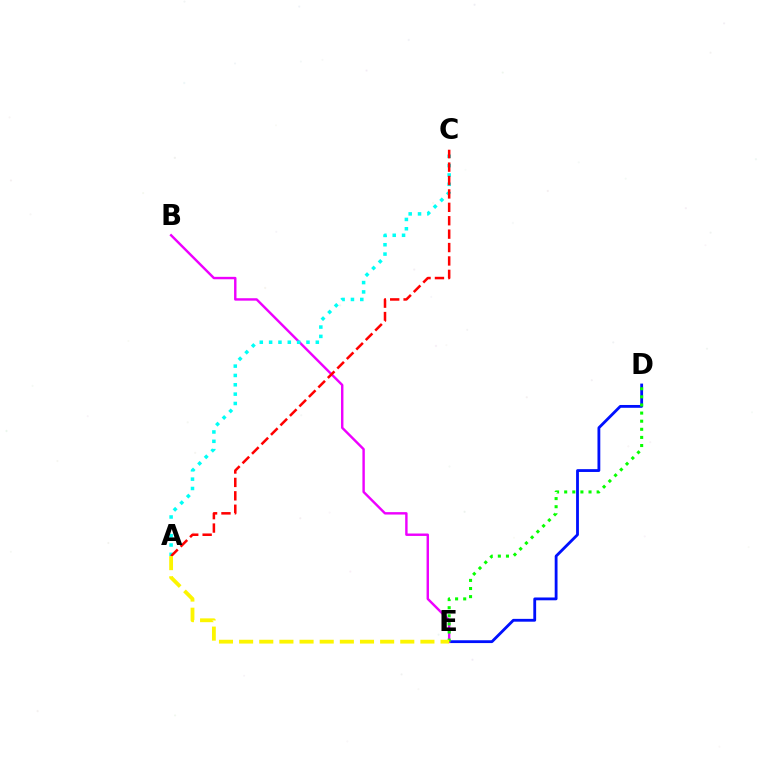{('D', 'E'): [{'color': '#0010ff', 'line_style': 'solid', 'thickness': 2.03}, {'color': '#08ff00', 'line_style': 'dotted', 'thickness': 2.2}], ('B', 'E'): [{'color': '#ee00ff', 'line_style': 'solid', 'thickness': 1.74}], ('A', 'C'): [{'color': '#00fff6', 'line_style': 'dotted', 'thickness': 2.54}, {'color': '#ff0000', 'line_style': 'dashed', 'thickness': 1.82}], ('A', 'E'): [{'color': '#fcf500', 'line_style': 'dashed', 'thickness': 2.74}]}